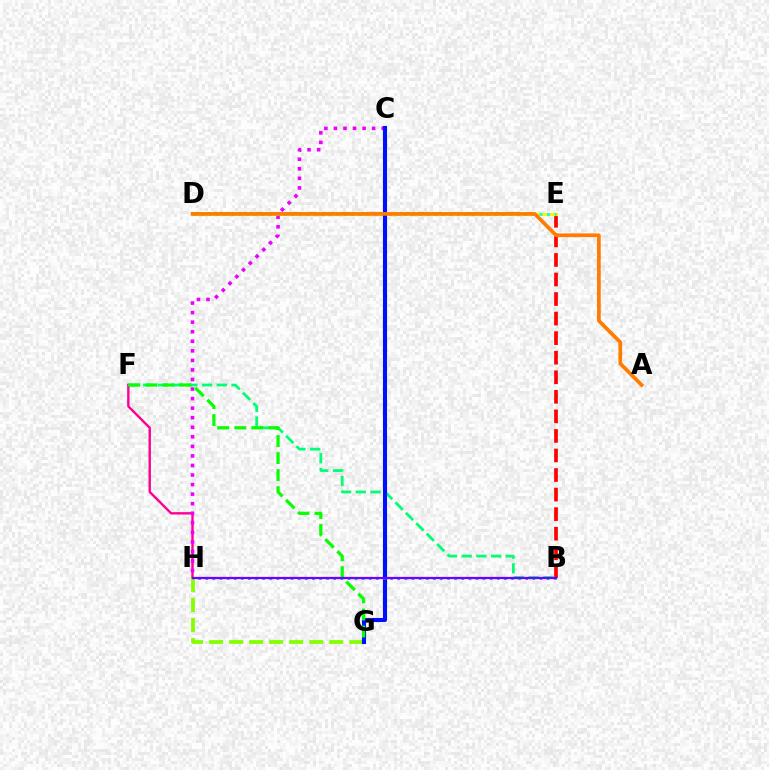{('F', 'H'): [{'color': '#ff0094', 'line_style': 'solid', 'thickness': 1.72}], ('B', 'E'): [{'color': '#ff0000', 'line_style': 'dashed', 'thickness': 2.66}], ('D', 'E'): [{'color': '#fcf500', 'line_style': 'solid', 'thickness': 2.28}, {'color': '#00fff6', 'line_style': 'dotted', 'thickness': 2.04}], ('G', 'H'): [{'color': '#84ff00', 'line_style': 'dashed', 'thickness': 2.72}], ('C', 'H'): [{'color': '#ee00ff', 'line_style': 'dotted', 'thickness': 2.6}], ('B', 'F'): [{'color': '#00ff74', 'line_style': 'dashed', 'thickness': 2.0}], ('C', 'G'): [{'color': '#0010ff', 'line_style': 'solid', 'thickness': 2.95}], ('A', 'D'): [{'color': '#ff7c00', 'line_style': 'solid', 'thickness': 2.67}], ('B', 'H'): [{'color': '#008cff', 'line_style': 'dotted', 'thickness': 1.93}, {'color': '#7200ff', 'line_style': 'solid', 'thickness': 1.63}], ('F', 'G'): [{'color': '#08ff00', 'line_style': 'dashed', 'thickness': 2.31}]}